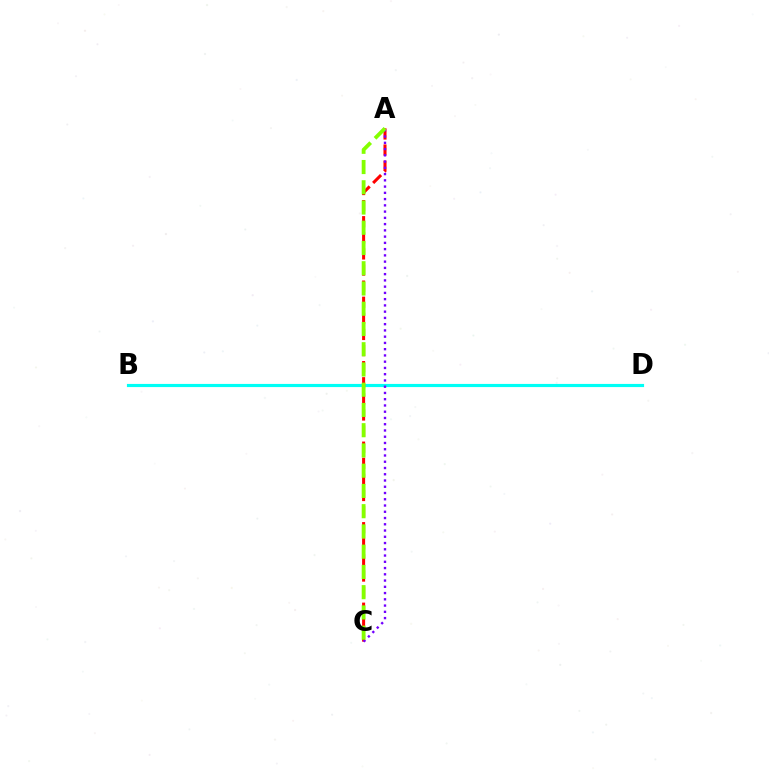{('B', 'D'): [{'color': '#00fff6', 'line_style': 'solid', 'thickness': 2.27}], ('A', 'C'): [{'color': '#ff0000', 'line_style': 'dashed', 'thickness': 2.19}, {'color': '#7200ff', 'line_style': 'dotted', 'thickness': 1.7}, {'color': '#84ff00', 'line_style': 'dashed', 'thickness': 2.75}]}